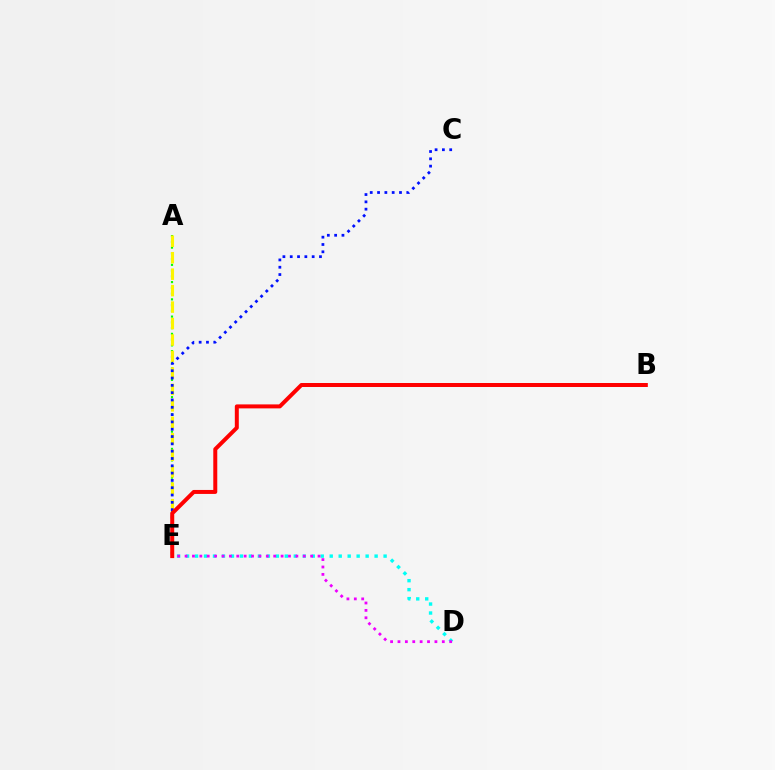{('A', 'E'): [{'color': '#08ff00', 'line_style': 'dotted', 'thickness': 1.56}, {'color': '#fcf500', 'line_style': 'dashed', 'thickness': 2.24}], ('D', 'E'): [{'color': '#00fff6', 'line_style': 'dotted', 'thickness': 2.44}, {'color': '#ee00ff', 'line_style': 'dotted', 'thickness': 2.01}], ('C', 'E'): [{'color': '#0010ff', 'line_style': 'dotted', 'thickness': 1.99}], ('B', 'E'): [{'color': '#ff0000', 'line_style': 'solid', 'thickness': 2.87}]}